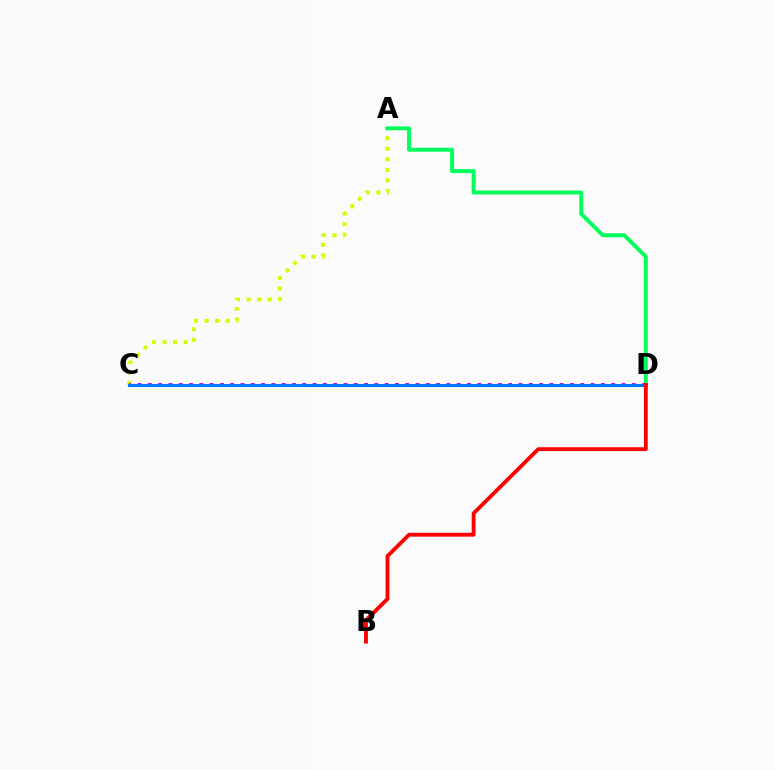{('A', 'C'): [{'color': '#d1ff00', 'line_style': 'dotted', 'thickness': 2.87}], ('A', 'D'): [{'color': '#00ff5c', 'line_style': 'solid', 'thickness': 2.84}], ('C', 'D'): [{'color': '#b900ff', 'line_style': 'dotted', 'thickness': 2.8}, {'color': '#0074ff', 'line_style': 'solid', 'thickness': 2.17}], ('B', 'D'): [{'color': '#ff0000', 'line_style': 'solid', 'thickness': 2.76}]}